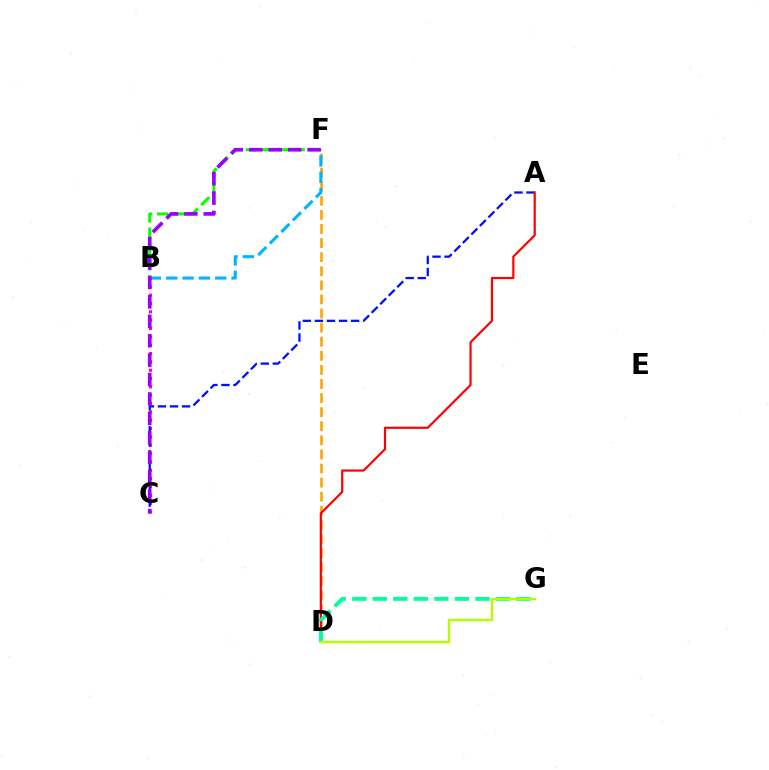{('D', 'F'): [{'color': '#ffa500', 'line_style': 'dashed', 'thickness': 1.91}], ('B', 'C'): [{'color': '#ff00bd', 'line_style': 'dotted', 'thickness': 2.26}], ('B', 'F'): [{'color': '#08ff00', 'line_style': 'dashed', 'thickness': 2.17}, {'color': '#00b5ff', 'line_style': 'dashed', 'thickness': 2.22}], ('A', 'C'): [{'color': '#0010ff', 'line_style': 'dashed', 'thickness': 1.64}], ('C', 'F'): [{'color': '#9b00ff', 'line_style': 'dashed', 'thickness': 2.64}], ('A', 'D'): [{'color': '#ff0000', 'line_style': 'solid', 'thickness': 1.57}], ('D', 'G'): [{'color': '#00ff9d', 'line_style': 'dashed', 'thickness': 2.79}, {'color': '#b3ff00', 'line_style': 'solid', 'thickness': 1.73}]}